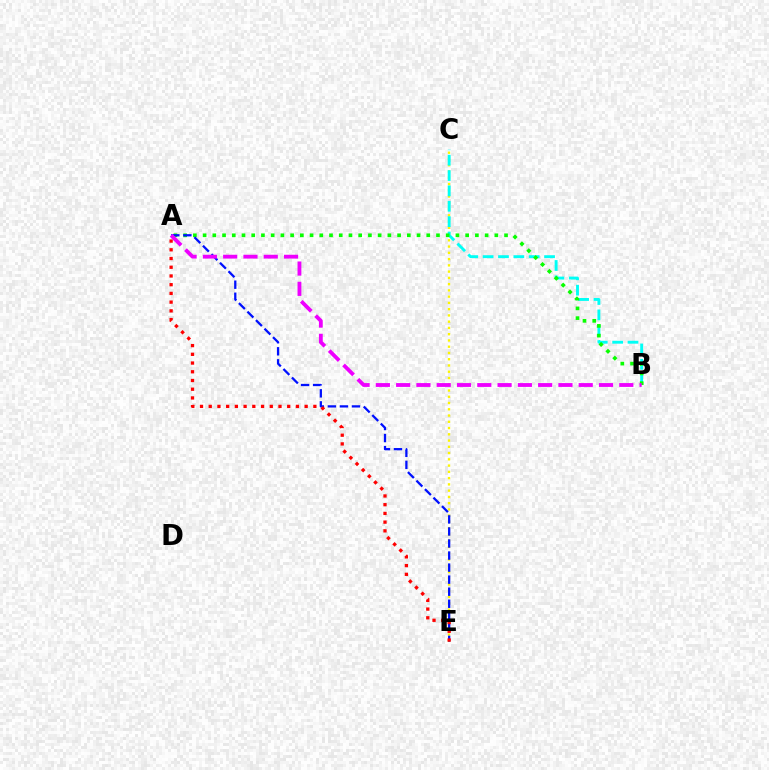{('C', 'E'): [{'color': '#fcf500', 'line_style': 'dotted', 'thickness': 1.7}], ('B', 'C'): [{'color': '#00fff6', 'line_style': 'dashed', 'thickness': 2.09}], ('A', 'B'): [{'color': '#08ff00', 'line_style': 'dotted', 'thickness': 2.64}, {'color': '#ee00ff', 'line_style': 'dashed', 'thickness': 2.76}], ('A', 'E'): [{'color': '#0010ff', 'line_style': 'dashed', 'thickness': 1.64}, {'color': '#ff0000', 'line_style': 'dotted', 'thickness': 2.37}]}